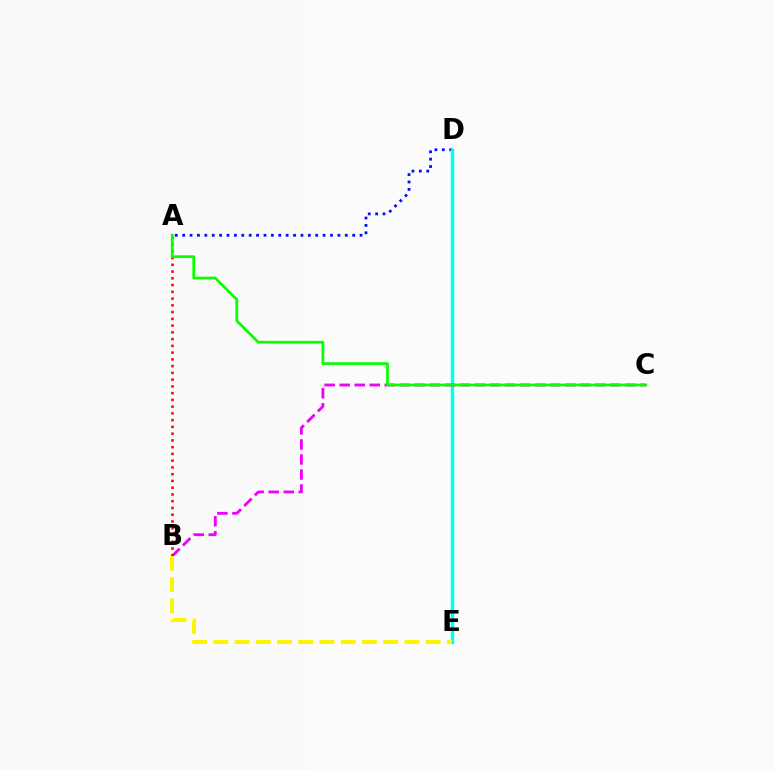{('A', 'D'): [{'color': '#0010ff', 'line_style': 'dotted', 'thickness': 2.01}], ('D', 'E'): [{'color': '#00fff6', 'line_style': 'solid', 'thickness': 2.5}], ('B', 'C'): [{'color': '#ee00ff', 'line_style': 'dashed', 'thickness': 2.04}], ('A', 'B'): [{'color': '#ff0000', 'line_style': 'dotted', 'thickness': 1.83}], ('A', 'C'): [{'color': '#08ff00', 'line_style': 'solid', 'thickness': 1.97}], ('B', 'E'): [{'color': '#fcf500', 'line_style': 'dashed', 'thickness': 2.88}]}